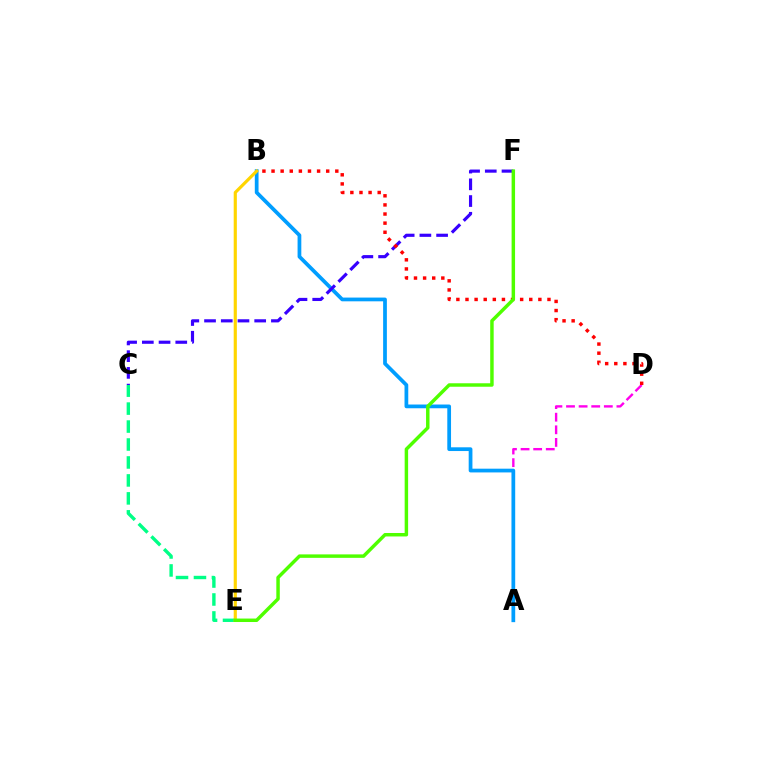{('C', 'E'): [{'color': '#00ff86', 'line_style': 'dashed', 'thickness': 2.44}], ('A', 'D'): [{'color': '#ff00ed', 'line_style': 'dashed', 'thickness': 1.71}], ('A', 'B'): [{'color': '#009eff', 'line_style': 'solid', 'thickness': 2.69}], ('C', 'F'): [{'color': '#3700ff', 'line_style': 'dashed', 'thickness': 2.27}], ('B', 'D'): [{'color': '#ff0000', 'line_style': 'dotted', 'thickness': 2.48}], ('B', 'E'): [{'color': '#ffd500', 'line_style': 'solid', 'thickness': 2.27}], ('E', 'F'): [{'color': '#4fff00', 'line_style': 'solid', 'thickness': 2.49}]}